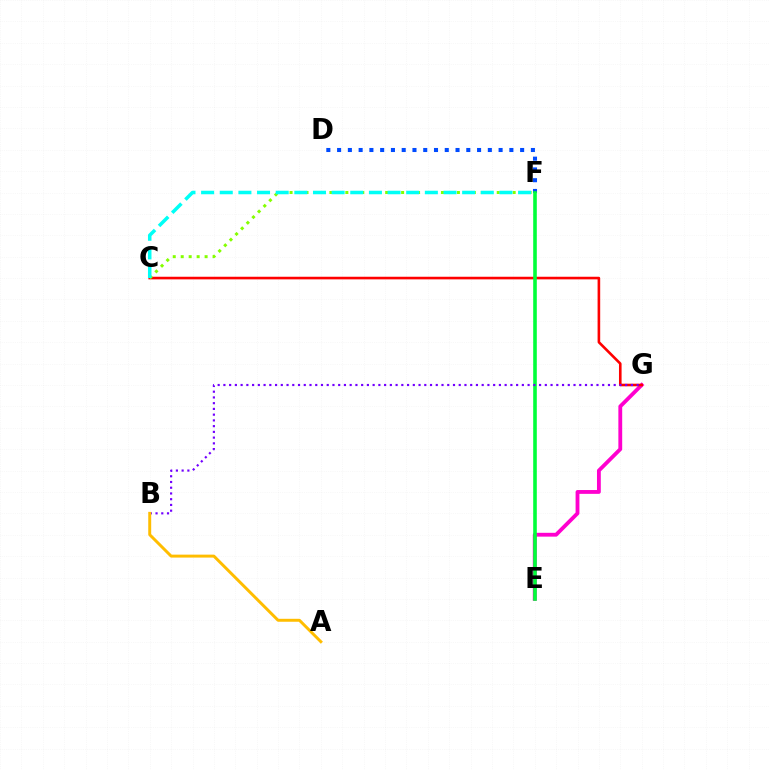{('E', 'G'): [{'color': '#ff00cf', 'line_style': 'solid', 'thickness': 2.75}], ('D', 'F'): [{'color': '#004bff', 'line_style': 'dotted', 'thickness': 2.93}], ('C', 'G'): [{'color': '#ff0000', 'line_style': 'solid', 'thickness': 1.88}], ('E', 'F'): [{'color': '#00ff39', 'line_style': 'solid', 'thickness': 2.6}], ('C', 'F'): [{'color': '#84ff00', 'line_style': 'dotted', 'thickness': 2.16}, {'color': '#00fff6', 'line_style': 'dashed', 'thickness': 2.53}], ('B', 'G'): [{'color': '#7200ff', 'line_style': 'dotted', 'thickness': 1.56}], ('A', 'B'): [{'color': '#ffbd00', 'line_style': 'solid', 'thickness': 2.12}]}